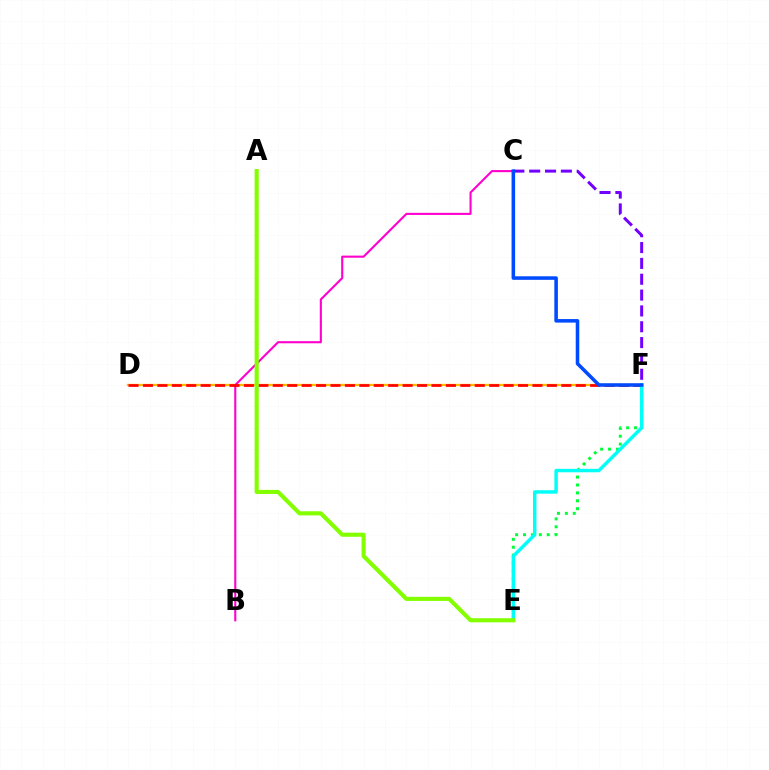{('D', 'F'): [{'color': '#ffbd00', 'line_style': 'solid', 'thickness': 1.66}, {'color': '#ff0000', 'line_style': 'dashed', 'thickness': 1.96}], ('B', 'C'): [{'color': '#ff00cf', 'line_style': 'solid', 'thickness': 1.51}], ('C', 'F'): [{'color': '#7200ff', 'line_style': 'dashed', 'thickness': 2.15}, {'color': '#004bff', 'line_style': 'solid', 'thickness': 2.55}], ('E', 'F'): [{'color': '#00ff39', 'line_style': 'dotted', 'thickness': 2.15}, {'color': '#00fff6', 'line_style': 'solid', 'thickness': 2.49}], ('A', 'E'): [{'color': '#84ff00', 'line_style': 'solid', 'thickness': 2.96}]}